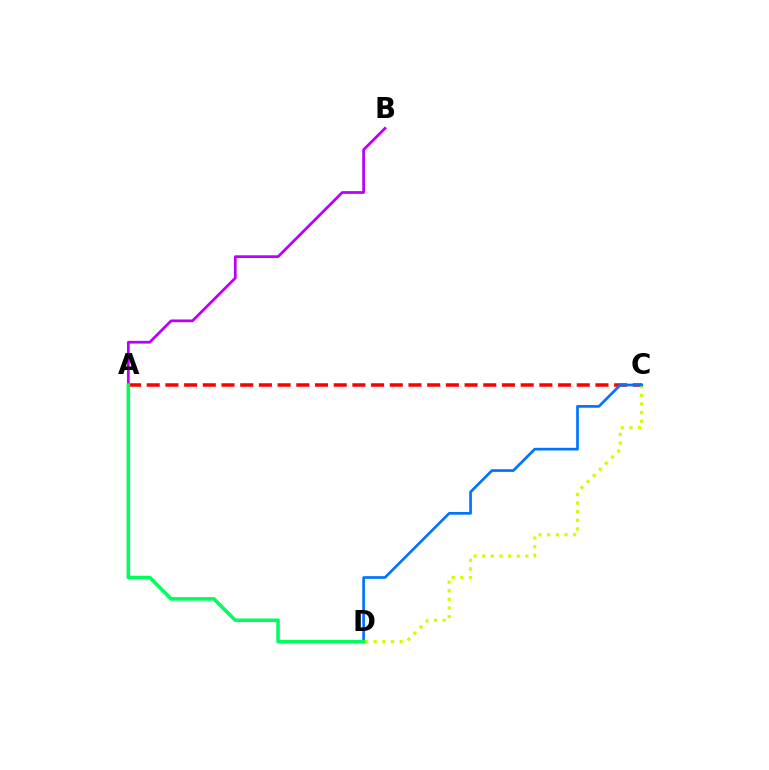{('A', 'C'): [{'color': '#ff0000', 'line_style': 'dashed', 'thickness': 2.54}], ('C', 'D'): [{'color': '#d1ff00', 'line_style': 'dotted', 'thickness': 2.35}, {'color': '#0074ff', 'line_style': 'solid', 'thickness': 1.94}], ('A', 'B'): [{'color': '#b900ff', 'line_style': 'solid', 'thickness': 1.97}], ('A', 'D'): [{'color': '#00ff5c', 'line_style': 'solid', 'thickness': 2.57}]}